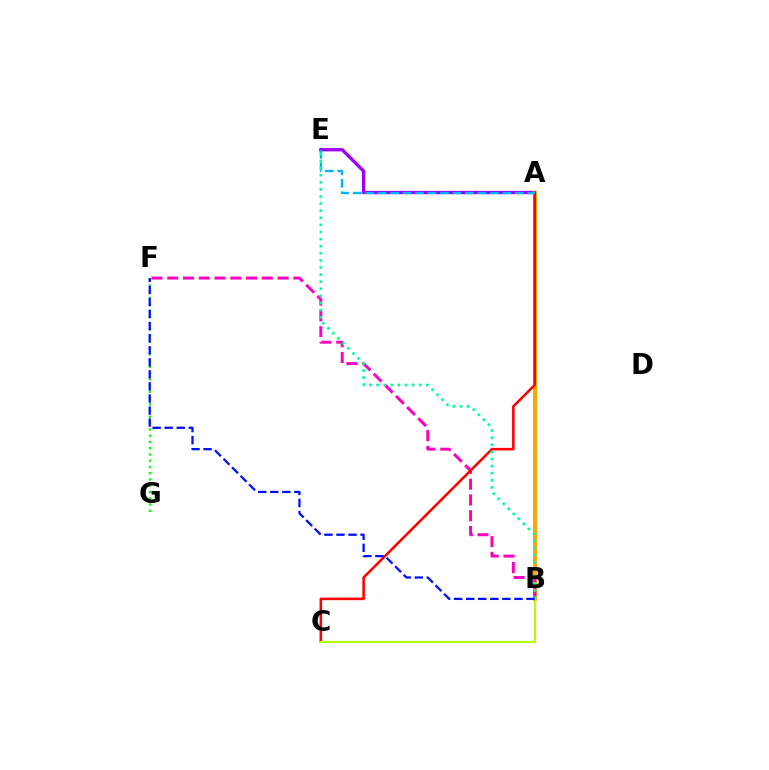{('A', 'E'): [{'color': '#9b00ff', 'line_style': 'solid', 'thickness': 2.39}, {'color': '#00b5ff', 'line_style': 'dashed', 'thickness': 1.69}], ('A', 'B'): [{'color': '#ffa500', 'line_style': 'solid', 'thickness': 2.89}], ('B', 'F'): [{'color': '#ff00bd', 'line_style': 'dashed', 'thickness': 2.14}, {'color': '#0010ff', 'line_style': 'dashed', 'thickness': 1.64}], ('A', 'C'): [{'color': '#ff0000', 'line_style': 'solid', 'thickness': 1.84}], ('B', 'C'): [{'color': '#b3ff00', 'line_style': 'solid', 'thickness': 1.55}], ('F', 'G'): [{'color': '#08ff00', 'line_style': 'dotted', 'thickness': 1.7}], ('B', 'E'): [{'color': '#00ff9d', 'line_style': 'dotted', 'thickness': 1.93}]}